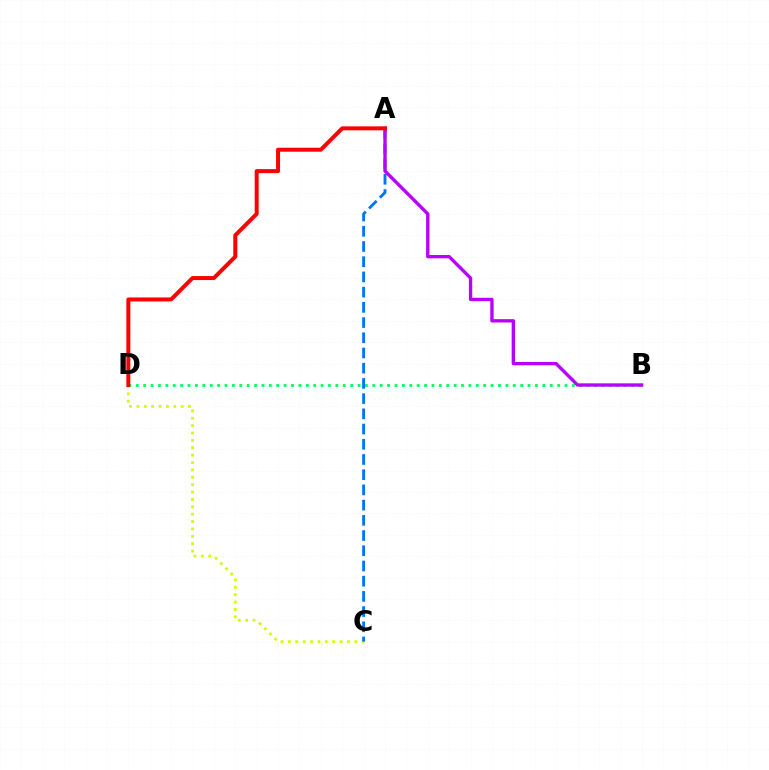{('C', 'D'): [{'color': '#d1ff00', 'line_style': 'dotted', 'thickness': 2.01}], ('B', 'D'): [{'color': '#00ff5c', 'line_style': 'dotted', 'thickness': 2.01}], ('A', 'C'): [{'color': '#0074ff', 'line_style': 'dashed', 'thickness': 2.07}], ('A', 'B'): [{'color': '#b900ff', 'line_style': 'solid', 'thickness': 2.41}], ('A', 'D'): [{'color': '#ff0000', 'line_style': 'solid', 'thickness': 2.86}]}